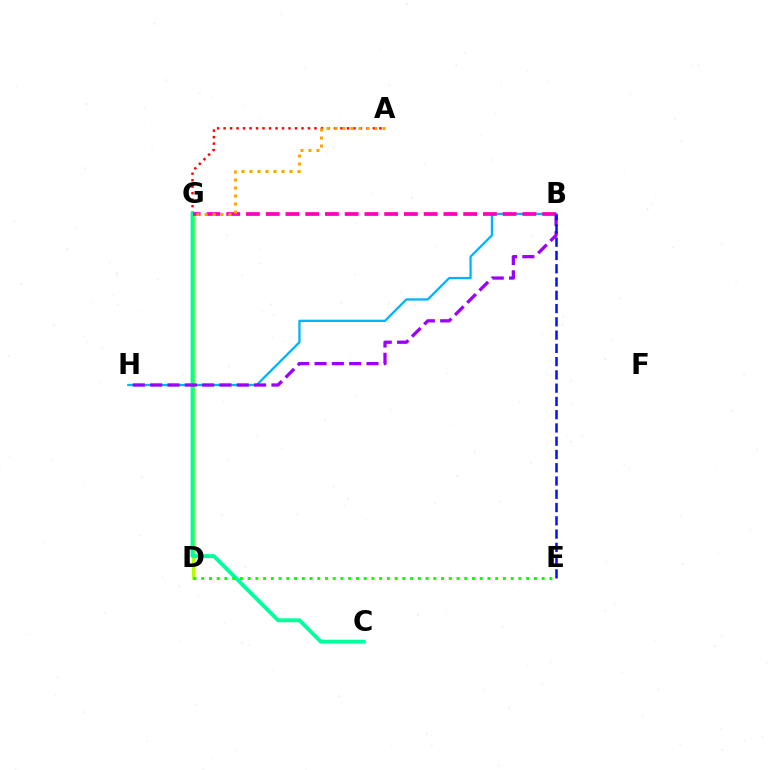{('D', 'G'): [{'color': '#b3ff00', 'line_style': 'solid', 'thickness': 2.33}], ('A', 'G'): [{'color': '#ff0000', 'line_style': 'dotted', 'thickness': 1.76}, {'color': '#ffa500', 'line_style': 'dotted', 'thickness': 2.17}], ('B', 'H'): [{'color': '#00b5ff', 'line_style': 'solid', 'thickness': 1.66}, {'color': '#9b00ff', 'line_style': 'dashed', 'thickness': 2.35}], ('C', 'G'): [{'color': '#00ff9d', 'line_style': 'solid', 'thickness': 2.8}], ('B', 'G'): [{'color': '#ff00bd', 'line_style': 'dashed', 'thickness': 2.68}], ('D', 'E'): [{'color': '#08ff00', 'line_style': 'dotted', 'thickness': 2.1}], ('B', 'E'): [{'color': '#0010ff', 'line_style': 'dashed', 'thickness': 1.8}]}